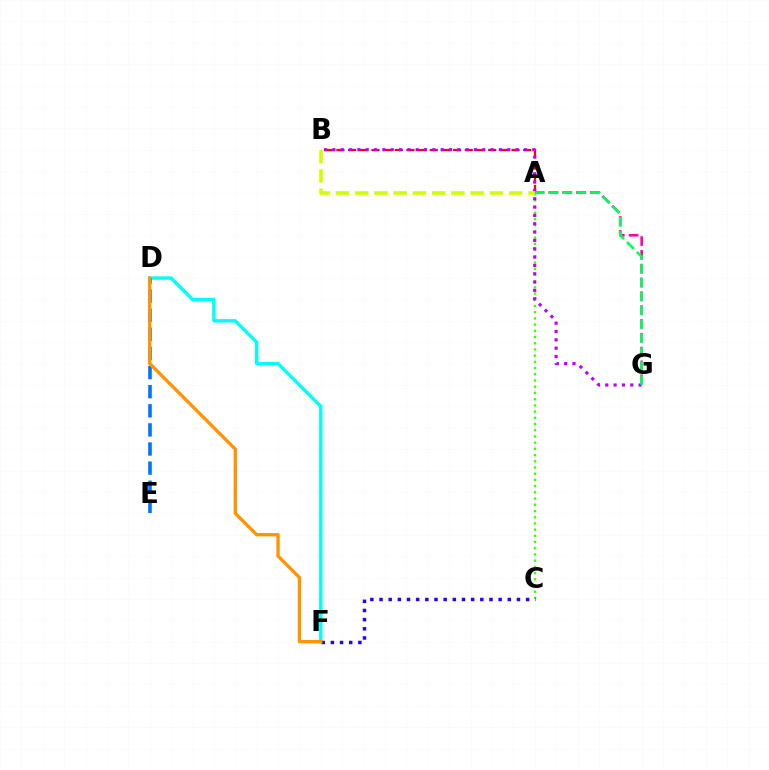{('A', 'B'): [{'color': '#ff0000', 'line_style': 'dashed', 'thickness': 1.59}, {'color': '#d1ff00', 'line_style': 'dashed', 'thickness': 2.61}], ('A', 'C'): [{'color': '#3dff00', 'line_style': 'dotted', 'thickness': 1.69}], ('A', 'G'): [{'color': '#ff00ac', 'line_style': 'dashed', 'thickness': 1.88}, {'color': '#00ff5c', 'line_style': 'dashed', 'thickness': 1.89}], ('B', 'G'): [{'color': '#b900ff', 'line_style': 'dotted', 'thickness': 2.26}], ('D', 'F'): [{'color': '#00fff6', 'line_style': 'solid', 'thickness': 2.44}, {'color': '#ff9400', 'line_style': 'solid', 'thickness': 2.4}], ('D', 'E'): [{'color': '#0074ff', 'line_style': 'dashed', 'thickness': 2.6}], ('C', 'F'): [{'color': '#2500ff', 'line_style': 'dotted', 'thickness': 2.49}]}